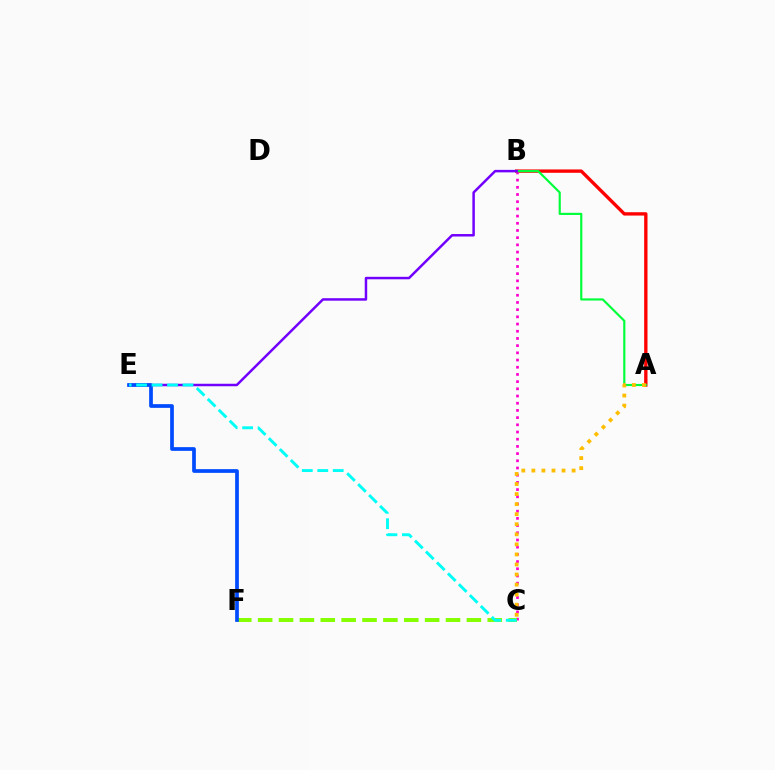{('A', 'B'): [{'color': '#ff0000', 'line_style': 'solid', 'thickness': 2.41}, {'color': '#00ff39', 'line_style': 'solid', 'thickness': 1.56}], ('B', 'C'): [{'color': '#ff00cf', 'line_style': 'dotted', 'thickness': 1.96}], ('B', 'E'): [{'color': '#7200ff', 'line_style': 'solid', 'thickness': 1.79}], ('A', 'C'): [{'color': '#ffbd00', 'line_style': 'dotted', 'thickness': 2.73}], ('C', 'F'): [{'color': '#84ff00', 'line_style': 'dashed', 'thickness': 2.84}], ('E', 'F'): [{'color': '#004bff', 'line_style': 'solid', 'thickness': 2.66}], ('C', 'E'): [{'color': '#00fff6', 'line_style': 'dashed', 'thickness': 2.1}]}